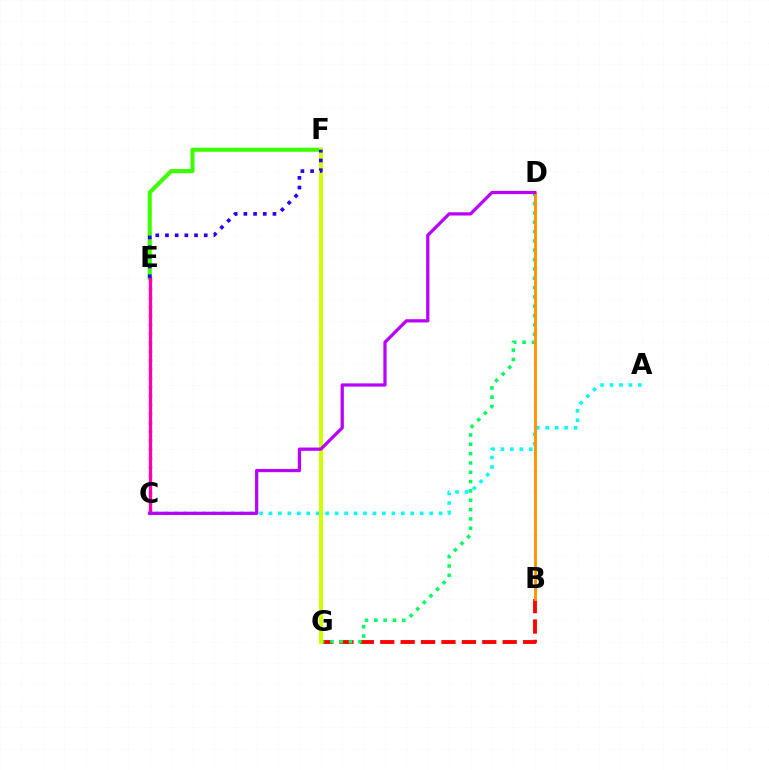{('B', 'G'): [{'color': '#ff0000', 'line_style': 'dashed', 'thickness': 2.77}], ('C', 'E'): [{'color': '#0074ff', 'line_style': 'dotted', 'thickness': 2.42}, {'color': '#ff00ac', 'line_style': 'solid', 'thickness': 2.36}], ('D', 'G'): [{'color': '#00ff5c', 'line_style': 'dotted', 'thickness': 2.53}], ('E', 'F'): [{'color': '#3dff00', 'line_style': 'solid', 'thickness': 2.97}, {'color': '#2500ff', 'line_style': 'dotted', 'thickness': 2.63}], ('A', 'C'): [{'color': '#00fff6', 'line_style': 'dotted', 'thickness': 2.57}], ('B', 'D'): [{'color': '#ff9400', 'line_style': 'solid', 'thickness': 2.09}], ('F', 'G'): [{'color': '#d1ff00', 'line_style': 'solid', 'thickness': 2.91}], ('C', 'D'): [{'color': '#b900ff', 'line_style': 'solid', 'thickness': 2.34}]}